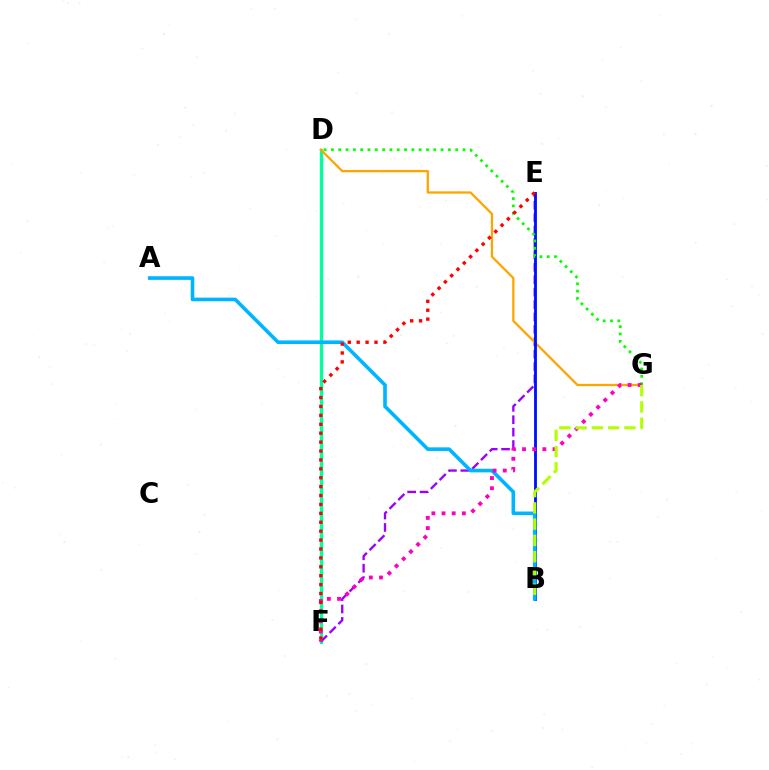{('D', 'F'): [{'color': '#00ff9d', 'line_style': 'solid', 'thickness': 2.38}], ('E', 'F'): [{'color': '#9b00ff', 'line_style': 'dashed', 'thickness': 1.69}, {'color': '#ff0000', 'line_style': 'dotted', 'thickness': 2.42}], ('D', 'G'): [{'color': '#ffa500', 'line_style': 'solid', 'thickness': 1.64}, {'color': '#08ff00', 'line_style': 'dotted', 'thickness': 1.99}], ('B', 'E'): [{'color': '#0010ff', 'line_style': 'solid', 'thickness': 2.04}], ('A', 'B'): [{'color': '#00b5ff', 'line_style': 'solid', 'thickness': 2.61}], ('F', 'G'): [{'color': '#ff00bd', 'line_style': 'dotted', 'thickness': 2.76}], ('B', 'G'): [{'color': '#b3ff00', 'line_style': 'dashed', 'thickness': 2.21}]}